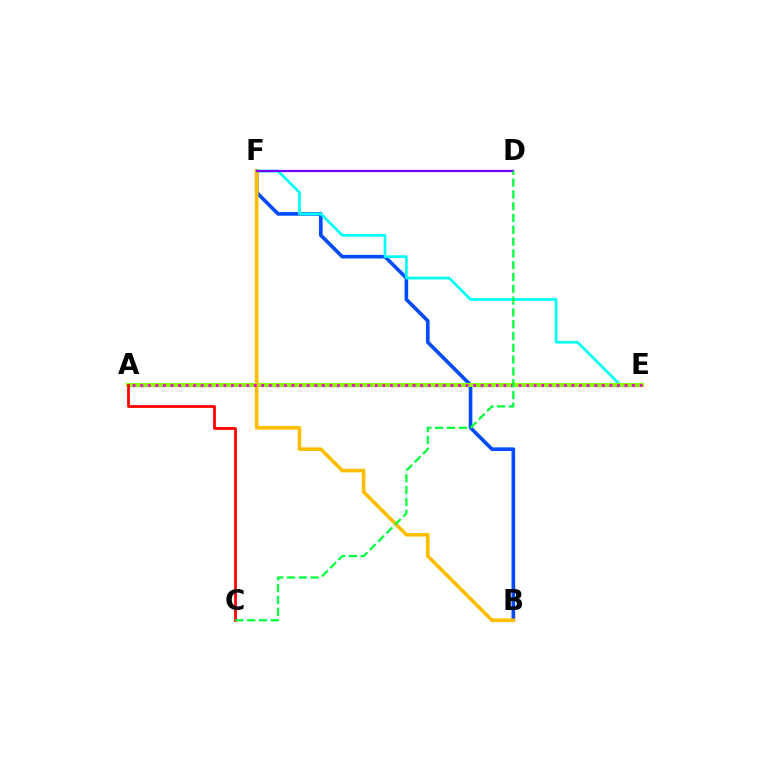{('B', 'F'): [{'color': '#004bff', 'line_style': 'solid', 'thickness': 2.61}, {'color': '#ffbd00', 'line_style': 'solid', 'thickness': 2.6}], ('E', 'F'): [{'color': '#00fff6', 'line_style': 'solid', 'thickness': 1.96}], ('A', 'E'): [{'color': '#84ff00', 'line_style': 'solid', 'thickness': 2.91}, {'color': '#ff00cf', 'line_style': 'dotted', 'thickness': 2.06}], ('D', 'F'): [{'color': '#7200ff', 'line_style': 'solid', 'thickness': 1.62}], ('A', 'C'): [{'color': '#ff0000', 'line_style': 'solid', 'thickness': 1.99}], ('C', 'D'): [{'color': '#00ff39', 'line_style': 'dashed', 'thickness': 1.6}]}